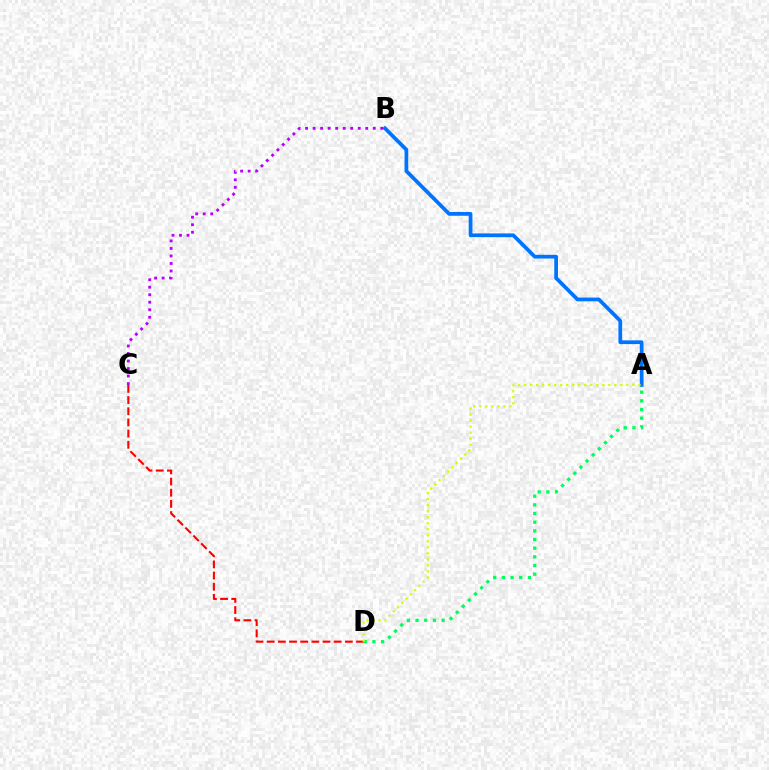{('A', 'B'): [{'color': '#0074ff', 'line_style': 'solid', 'thickness': 2.69}], ('A', 'D'): [{'color': '#00ff5c', 'line_style': 'dotted', 'thickness': 2.36}, {'color': '#d1ff00', 'line_style': 'dotted', 'thickness': 1.63}], ('C', 'D'): [{'color': '#ff0000', 'line_style': 'dashed', 'thickness': 1.52}], ('B', 'C'): [{'color': '#b900ff', 'line_style': 'dotted', 'thickness': 2.04}]}